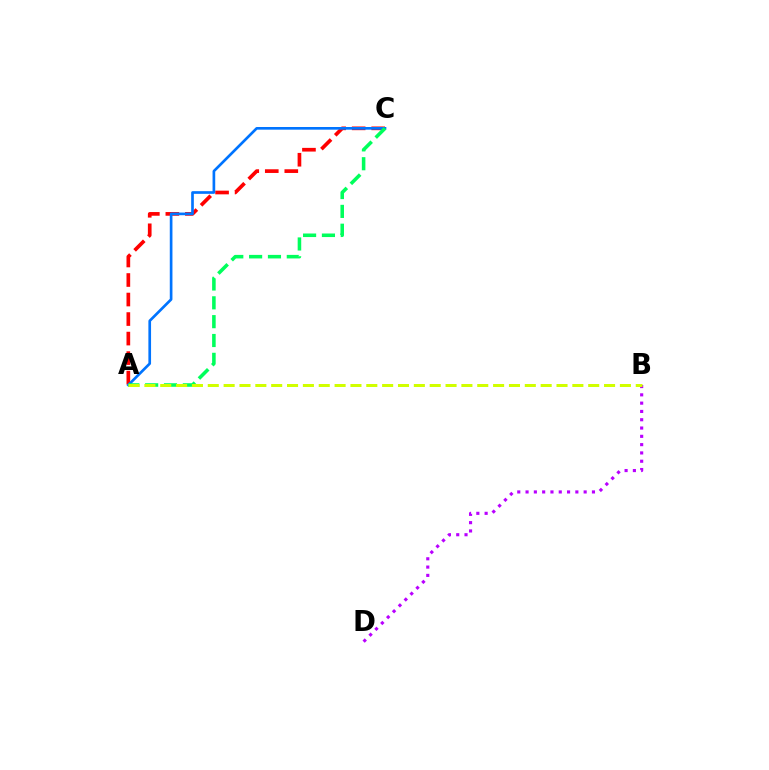{('A', 'C'): [{'color': '#ff0000', 'line_style': 'dashed', 'thickness': 2.65}, {'color': '#0074ff', 'line_style': 'solid', 'thickness': 1.92}, {'color': '#00ff5c', 'line_style': 'dashed', 'thickness': 2.56}], ('B', 'D'): [{'color': '#b900ff', 'line_style': 'dotted', 'thickness': 2.25}], ('A', 'B'): [{'color': '#d1ff00', 'line_style': 'dashed', 'thickness': 2.15}]}